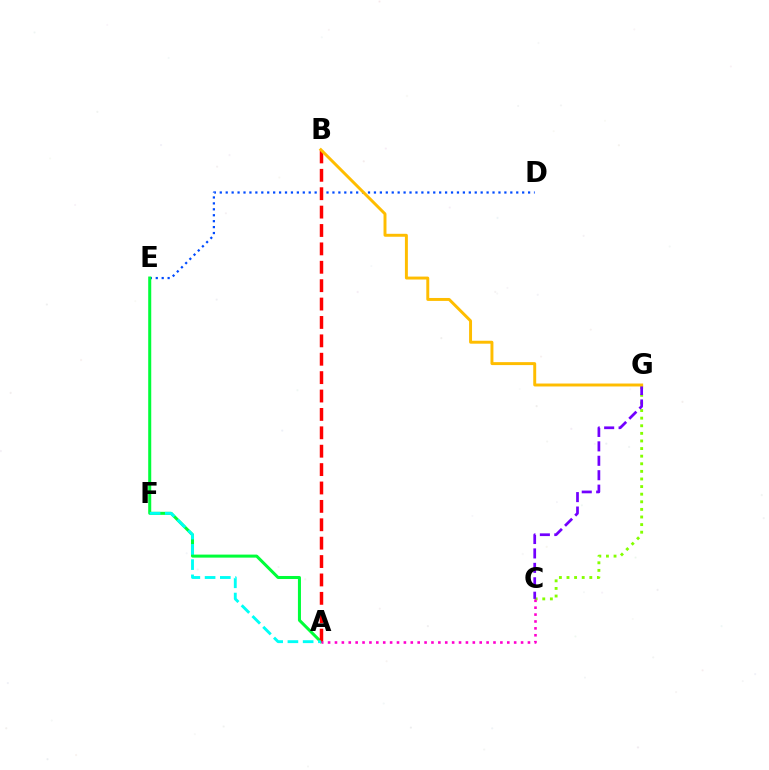{('D', 'E'): [{'color': '#004bff', 'line_style': 'dotted', 'thickness': 1.61}], ('A', 'E'): [{'color': '#00ff39', 'line_style': 'solid', 'thickness': 2.18}], ('A', 'B'): [{'color': '#ff0000', 'line_style': 'dashed', 'thickness': 2.5}], ('C', 'G'): [{'color': '#84ff00', 'line_style': 'dotted', 'thickness': 2.07}, {'color': '#7200ff', 'line_style': 'dashed', 'thickness': 1.96}], ('A', 'F'): [{'color': '#00fff6', 'line_style': 'dashed', 'thickness': 2.07}], ('A', 'C'): [{'color': '#ff00cf', 'line_style': 'dotted', 'thickness': 1.87}], ('B', 'G'): [{'color': '#ffbd00', 'line_style': 'solid', 'thickness': 2.12}]}